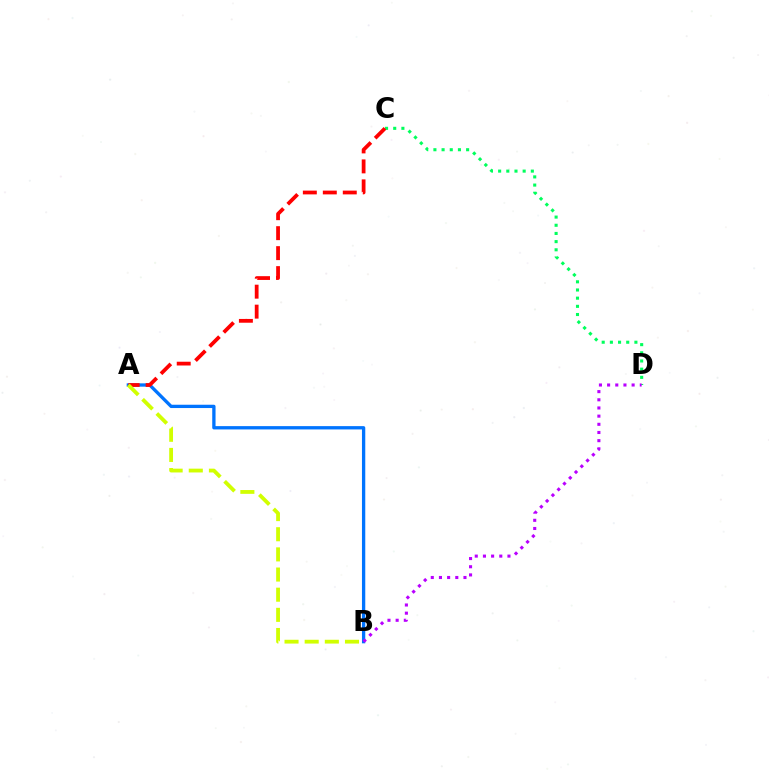{('A', 'B'): [{'color': '#0074ff', 'line_style': 'solid', 'thickness': 2.38}, {'color': '#d1ff00', 'line_style': 'dashed', 'thickness': 2.74}], ('C', 'D'): [{'color': '#00ff5c', 'line_style': 'dotted', 'thickness': 2.22}], ('A', 'C'): [{'color': '#ff0000', 'line_style': 'dashed', 'thickness': 2.71}], ('B', 'D'): [{'color': '#b900ff', 'line_style': 'dotted', 'thickness': 2.22}]}